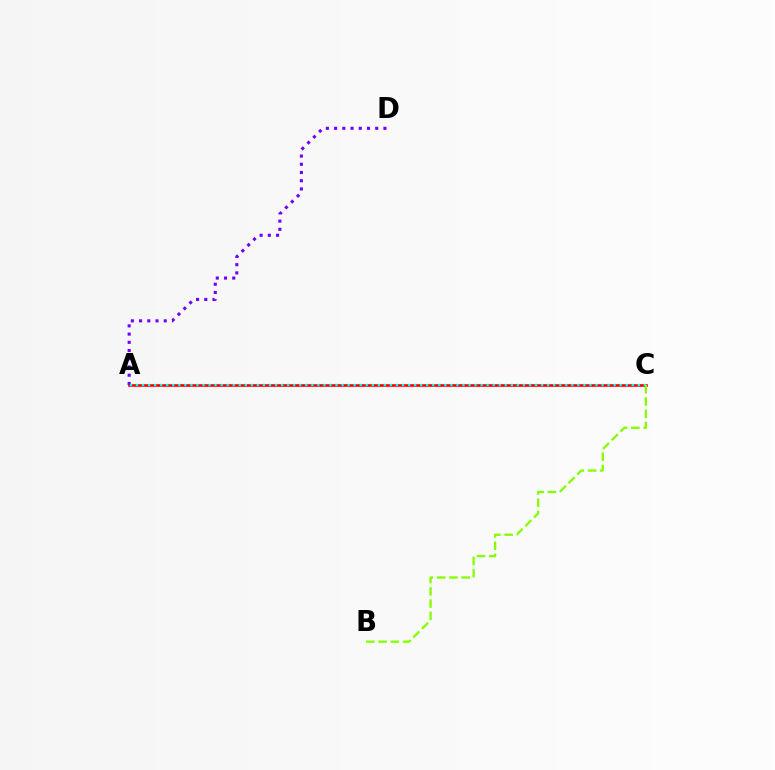{('A', 'C'): [{'color': '#ff0000', 'line_style': 'solid', 'thickness': 1.91}, {'color': '#00fff6', 'line_style': 'dotted', 'thickness': 1.64}], ('A', 'D'): [{'color': '#7200ff', 'line_style': 'dotted', 'thickness': 2.23}], ('B', 'C'): [{'color': '#84ff00', 'line_style': 'dashed', 'thickness': 1.66}]}